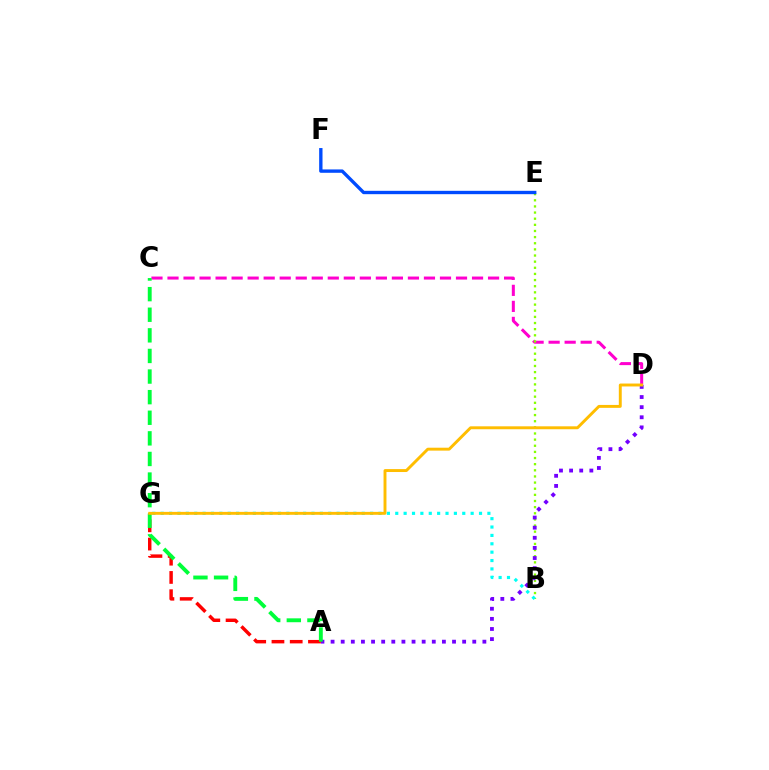{('C', 'D'): [{'color': '#ff00cf', 'line_style': 'dashed', 'thickness': 2.18}], ('B', 'E'): [{'color': '#84ff00', 'line_style': 'dotted', 'thickness': 1.67}], ('B', 'G'): [{'color': '#00fff6', 'line_style': 'dotted', 'thickness': 2.28}], ('E', 'F'): [{'color': '#004bff', 'line_style': 'solid', 'thickness': 2.41}], ('A', 'D'): [{'color': '#7200ff', 'line_style': 'dotted', 'thickness': 2.75}], ('A', 'G'): [{'color': '#ff0000', 'line_style': 'dashed', 'thickness': 2.48}], ('A', 'C'): [{'color': '#00ff39', 'line_style': 'dashed', 'thickness': 2.8}], ('D', 'G'): [{'color': '#ffbd00', 'line_style': 'solid', 'thickness': 2.1}]}